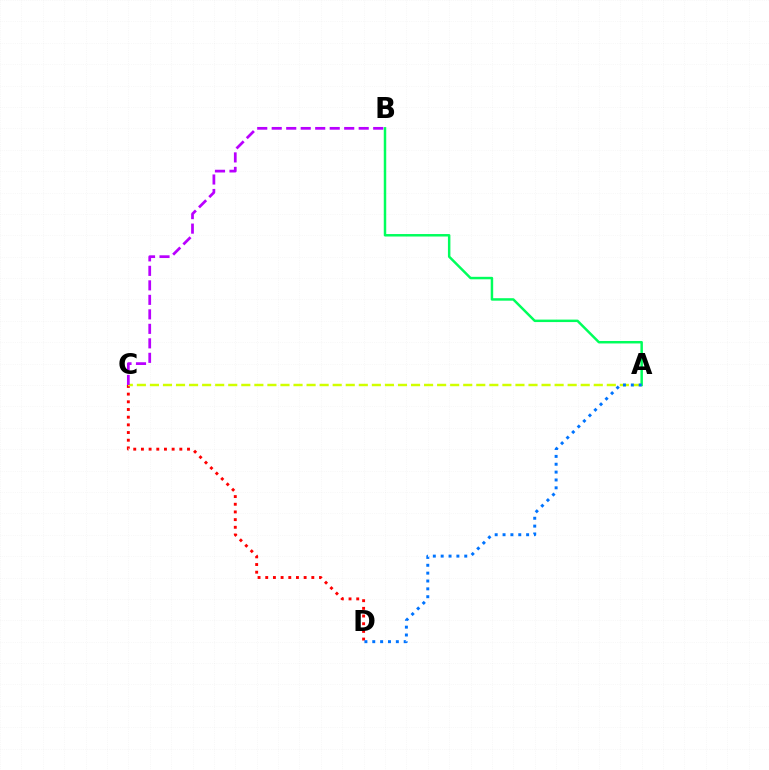{('C', 'D'): [{'color': '#ff0000', 'line_style': 'dotted', 'thickness': 2.09}], ('A', 'C'): [{'color': '#d1ff00', 'line_style': 'dashed', 'thickness': 1.77}], ('A', 'B'): [{'color': '#00ff5c', 'line_style': 'solid', 'thickness': 1.78}], ('B', 'C'): [{'color': '#b900ff', 'line_style': 'dashed', 'thickness': 1.97}], ('A', 'D'): [{'color': '#0074ff', 'line_style': 'dotted', 'thickness': 2.14}]}